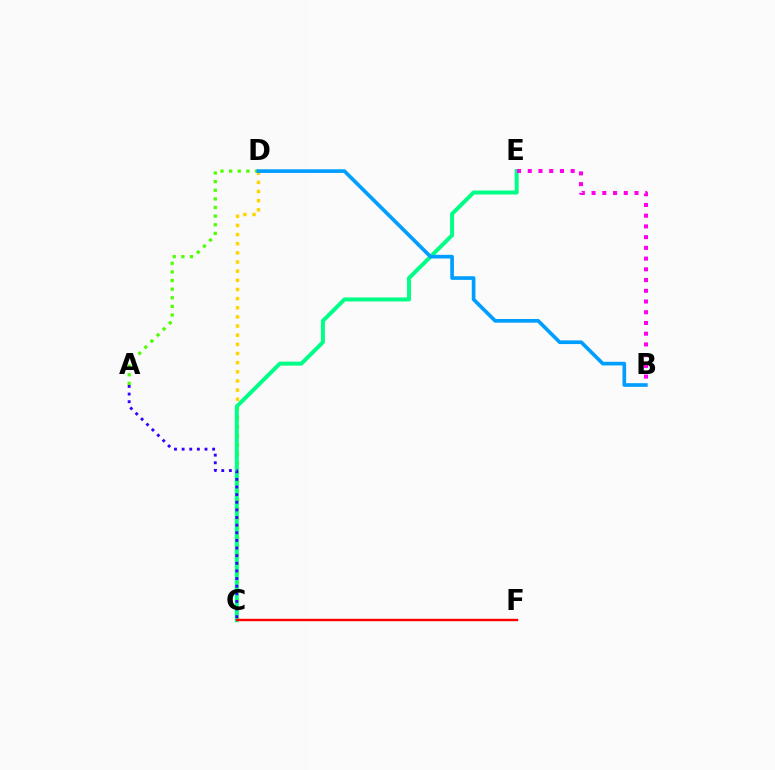{('C', 'D'): [{'color': '#ffd500', 'line_style': 'dotted', 'thickness': 2.49}], ('C', 'E'): [{'color': '#00ff86', 'line_style': 'solid', 'thickness': 2.87}], ('A', 'D'): [{'color': '#4fff00', 'line_style': 'dotted', 'thickness': 2.34}], ('A', 'C'): [{'color': '#3700ff', 'line_style': 'dotted', 'thickness': 2.07}], ('C', 'F'): [{'color': '#ff0000', 'line_style': 'solid', 'thickness': 1.73}], ('B', 'E'): [{'color': '#ff00ed', 'line_style': 'dotted', 'thickness': 2.91}], ('B', 'D'): [{'color': '#009eff', 'line_style': 'solid', 'thickness': 2.64}]}